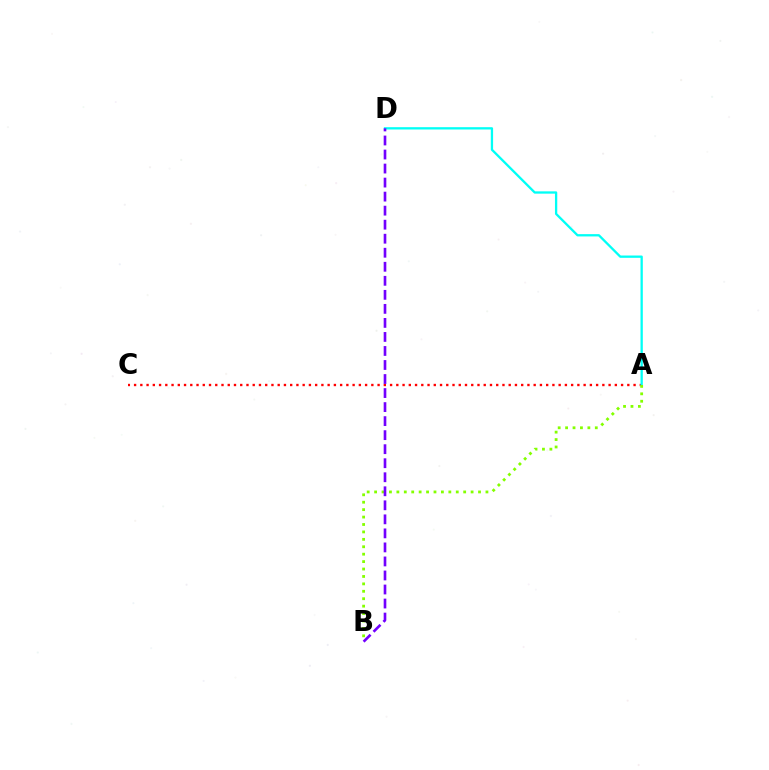{('A', 'C'): [{'color': '#ff0000', 'line_style': 'dotted', 'thickness': 1.7}], ('A', 'D'): [{'color': '#00fff6', 'line_style': 'solid', 'thickness': 1.66}], ('A', 'B'): [{'color': '#84ff00', 'line_style': 'dotted', 'thickness': 2.02}], ('B', 'D'): [{'color': '#7200ff', 'line_style': 'dashed', 'thickness': 1.91}]}